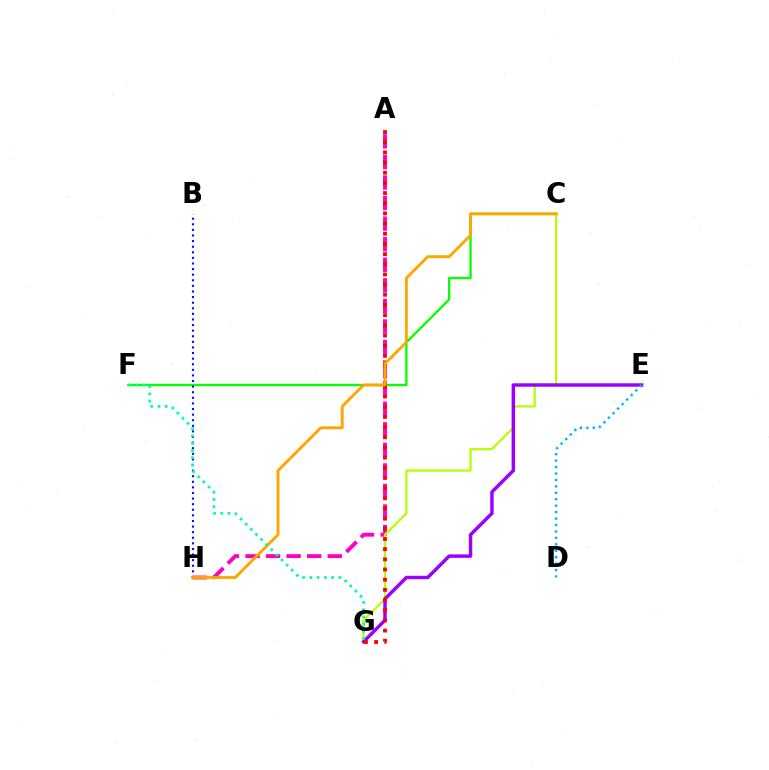{('A', 'H'): [{'color': '#ff00bd', 'line_style': 'dashed', 'thickness': 2.79}], ('C', 'F'): [{'color': '#08ff00', 'line_style': 'solid', 'thickness': 1.68}], ('C', 'G'): [{'color': '#b3ff00', 'line_style': 'solid', 'thickness': 1.59}], ('E', 'G'): [{'color': '#9b00ff', 'line_style': 'solid', 'thickness': 2.48}], ('B', 'H'): [{'color': '#0010ff', 'line_style': 'dotted', 'thickness': 1.52}], ('D', 'E'): [{'color': '#00b5ff', 'line_style': 'dotted', 'thickness': 1.75}], ('A', 'G'): [{'color': '#ff0000', 'line_style': 'dotted', 'thickness': 2.76}], ('C', 'H'): [{'color': '#ffa500', 'line_style': 'solid', 'thickness': 2.08}], ('F', 'G'): [{'color': '#00ff9d', 'line_style': 'dotted', 'thickness': 1.97}]}